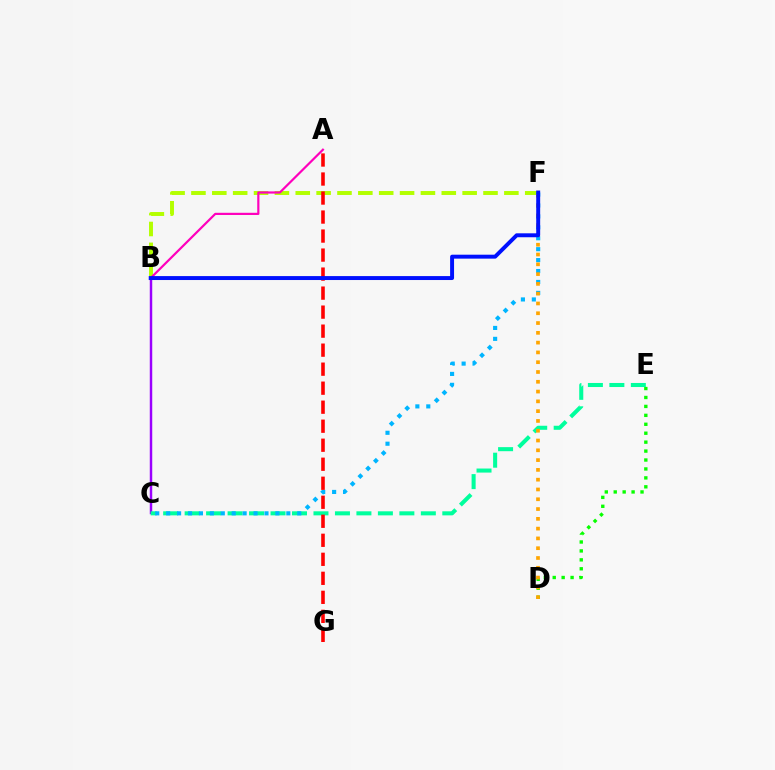{('B', 'F'): [{'color': '#b3ff00', 'line_style': 'dashed', 'thickness': 2.83}, {'color': '#0010ff', 'line_style': 'solid', 'thickness': 2.84}], ('B', 'C'): [{'color': '#9b00ff', 'line_style': 'solid', 'thickness': 1.77}], ('D', 'E'): [{'color': '#08ff00', 'line_style': 'dotted', 'thickness': 2.43}], ('C', 'E'): [{'color': '#00ff9d', 'line_style': 'dashed', 'thickness': 2.92}], ('C', 'F'): [{'color': '#00b5ff', 'line_style': 'dotted', 'thickness': 2.97}], ('A', 'G'): [{'color': '#ff0000', 'line_style': 'dashed', 'thickness': 2.58}], ('A', 'B'): [{'color': '#ff00bd', 'line_style': 'solid', 'thickness': 1.58}], ('D', 'F'): [{'color': '#ffa500', 'line_style': 'dotted', 'thickness': 2.66}]}